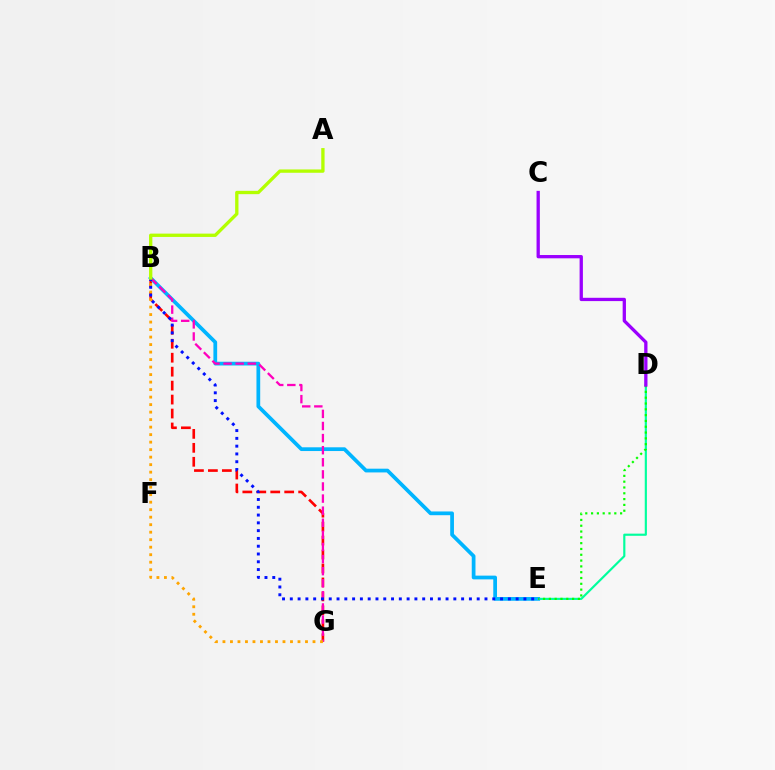{('B', 'G'): [{'color': '#ff0000', 'line_style': 'dashed', 'thickness': 1.9}, {'color': '#ff00bd', 'line_style': 'dashed', 'thickness': 1.64}, {'color': '#ffa500', 'line_style': 'dotted', 'thickness': 2.04}], ('D', 'E'): [{'color': '#00ff9d', 'line_style': 'solid', 'thickness': 1.56}, {'color': '#08ff00', 'line_style': 'dotted', 'thickness': 1.58}], ('B', 'E'): [{'color': '#00b5ff', 'line_style': 'solid', 'thickness': 2.69}, {'color': '#0010ff', 'line_style': 'dotted', 'thickness': 2.12}], ('C', 'D'): [{'color': '#9b00ff', 'line_style': 'solid', 'thickness': 2.37}], ('A', 'B'): [{'color': '#b3ff00', 'line_style': 'solid', 'thickness': 2.39}]}